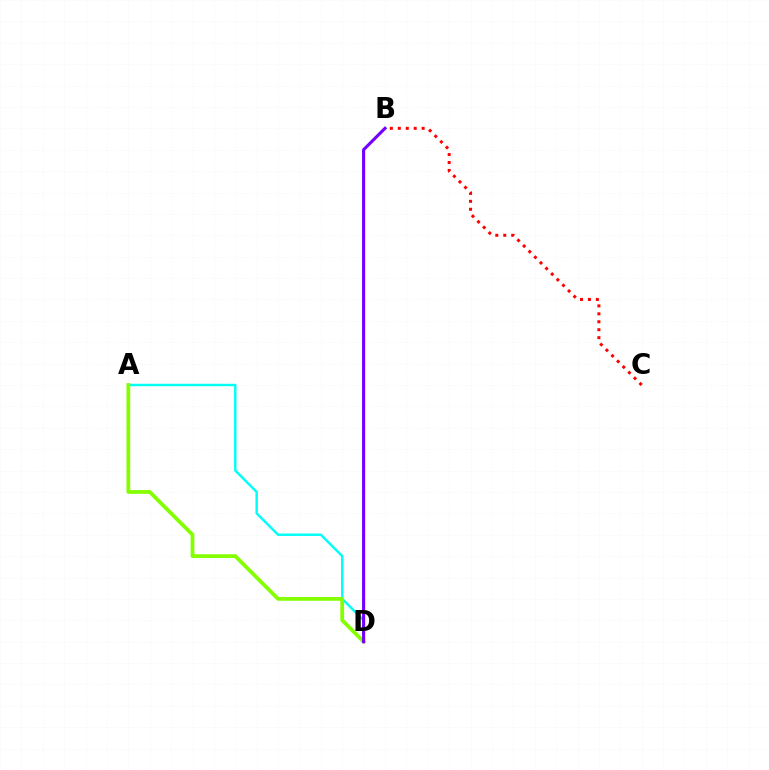{('B', 'C'): [{'color': '#ff0000', 'line_style': 'dotted', 'thickness': 2.16}], ('A', 'D'): [{'color': '#00fff6', 'line_style': 'solid', 'thickness': 1.76}, {'color': '#84ff00', 'line_style': 'solid', 'thickness': 2.72}], ('B', 'D'): [{'color': '#7200ff', 'line_style': 'solid', 'thickness': 2.23}]}